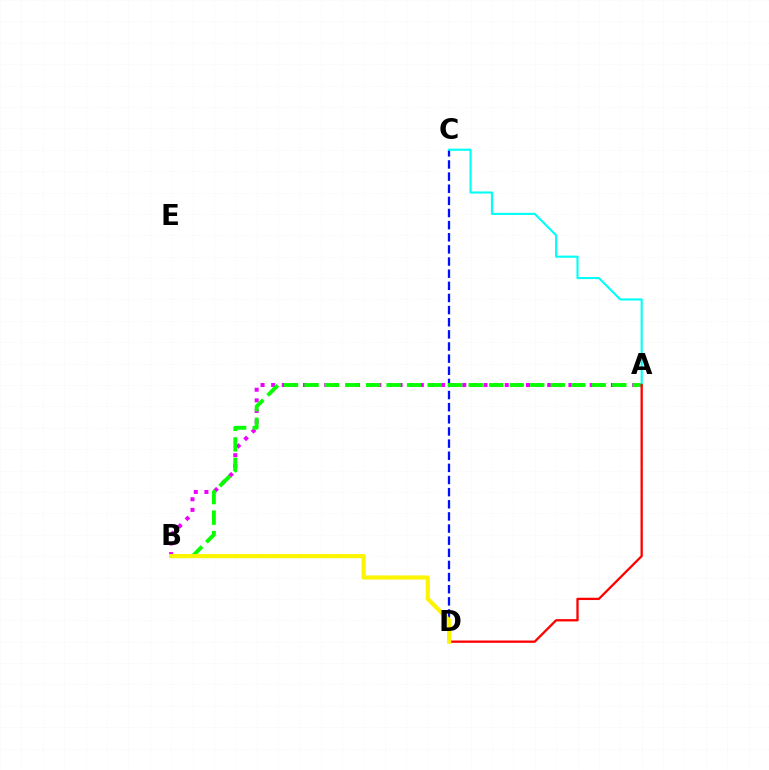{('C', 'D'): [{'color': '#0010ff', 'line_style': 'dashed', 'thickness': 1.65}], ('A', 'B'): [{'color': '#ee00ff', 'line_style': 'dotted', 'thickness': 2.88}, {'color': '#08ff00', 'line_style': 'dashed', 'thickness': 2.79}], ('A', 'C'): [{'color': '#00fff6', 'line_style': 'solid', 'thickness': 1.52}], ('A', 'D'): [{'color': '#ff0000', 'line_style': 'solid', 'thickness': 1.66}], ('B', 'D'): [{'color': '#fcf500', 'line_style': 'solid', 'thickness': 2.99}]}